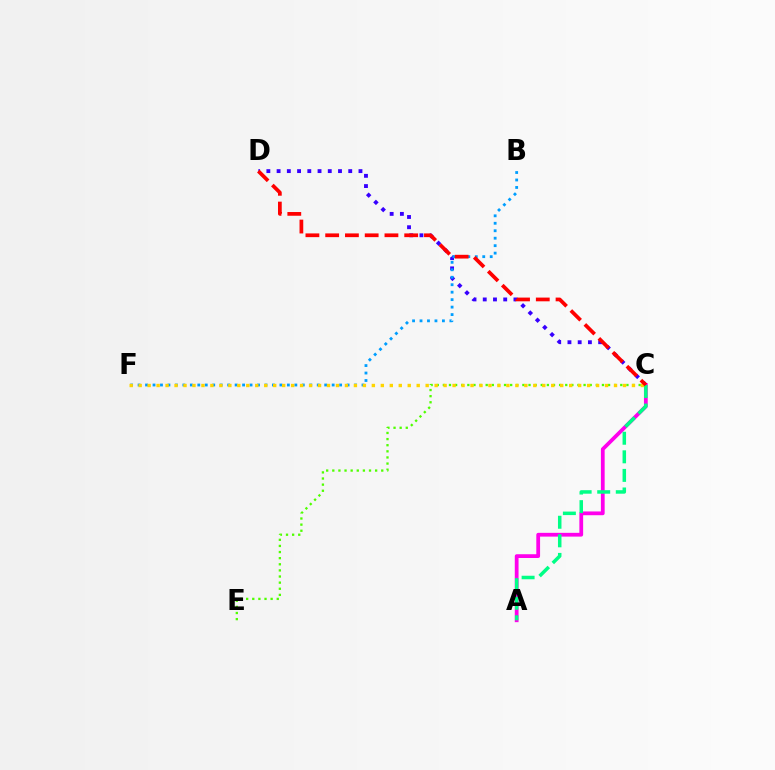{('C', 'D'): [{'color': '#3700ff', 'line_style': 'dotted', 'thickness': 2.78}, {'color': '#ff0000', 'line_style': 'dashed', 'thickness': 2.68}], ('B', 'F'): [{'color': '#009eff', 'line_style': 'dotted', 'thickness': 2.03}], ('A', 'C'): [{'color': '#ff00ed', 'line_style': 'solid', 'thickness': 2.71}, {'color': '#00ff86', 'line_style': 'dashed', 'thickness': 2.52}], ('C', 'E'): [{'color': '#4fff00', 'line_style': 'dotted', 'thickness': 1.66}], ('C', 'F'): [{'color': '#ffd500', 'line_style': 'dotted', 'thickness': 2.44}]}